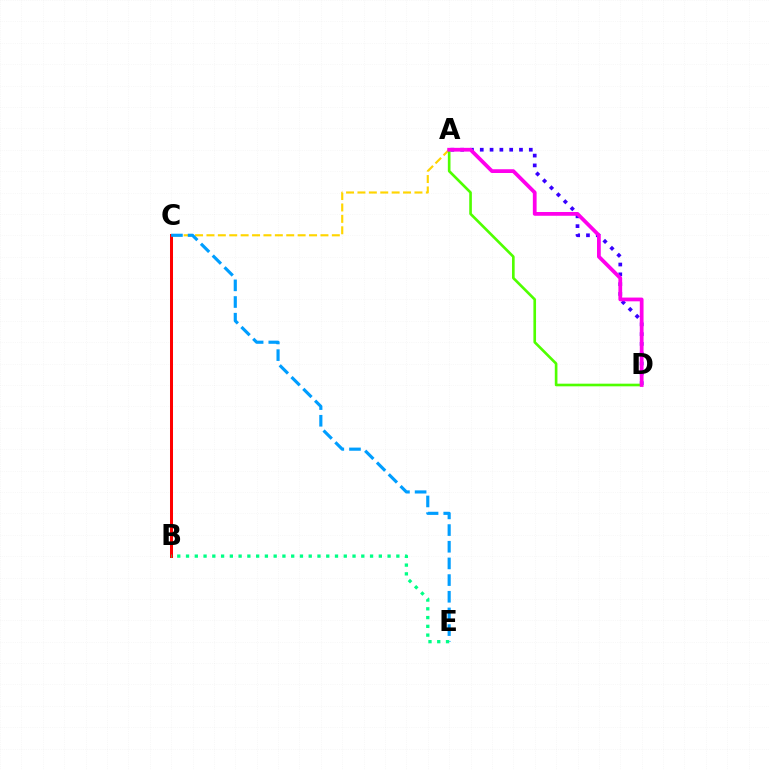{('A', 'C'): [{'color': '#ffd500', 'line_style': 'dashed', 'thickness': 1.55}], ('B', 'C'): [{'color': '#ff0000', 'line_style': 'solid', 'thickness': 2.17}], ('A', 'D'): [{'color': '#3700ff', 'line_style': 'dotted', 'thickness': 2.66}, {'color': '#4fff00', 'line_style': 'solid', 'thickness': 1.9}, {'color': '#ff00ed', 'line_style': 'solid', 'thickness': 2.71}], ('C', 'E'): [{'color': '#009eff', 'line_style': 'dashed', 'thickness': 2.26}], ('B', 'E'): [{'color': '#00ff86', 'line_style': 'dotted', 'thickness': 2.38}]}